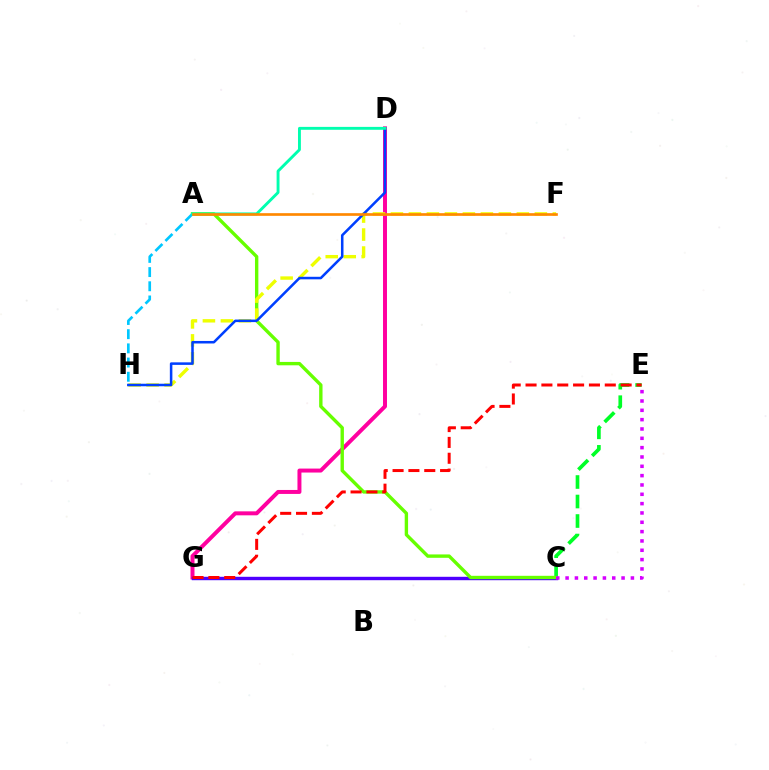{('C', 'E'): [{'color': '#00ff27', 'line_style': 'dashed', 'thickness': 2.65}, {'color': '#d600ff', 'line_style': 'dotted', 'thickness': 2.54}], ('D', 'G'): [{'color': '#ff00a0', 'line_style': 'solid', 'thickness': 2.86}], ('C', 'G'): [{'color': '#4f00ff', 'line_style': 'solid', 'thickness': 2.45}], ('A', 'C'): [{'color': '#66ff00', 'line_style': 'solid', 'thickness': 2.43}], ('E', 'G'): [{'color': '#ff0000', 'line_style': 'dashed', 'thickness': 2.15}], ('F', 'H'): [{'color': '#eeff00', 'line_style': 'dashed', 'thickness': 2.44}], ('D', 'H'): [{'color': '#003fff', 'line_style': 'solid', 'thickness': 1.82}], ('A', 'H'): [{'color': '#00c7ff', 'line_style': 'dashed', 'thickness': 1.93}], ('A', 'D'): [{'color': '#00ffaf', 'line_style': 'solid', 'thickness': 2.08}], ('A', 'F'): [{'color': '#ff8800', 'line_style': 'solid', 'thickness': 1.92}]}